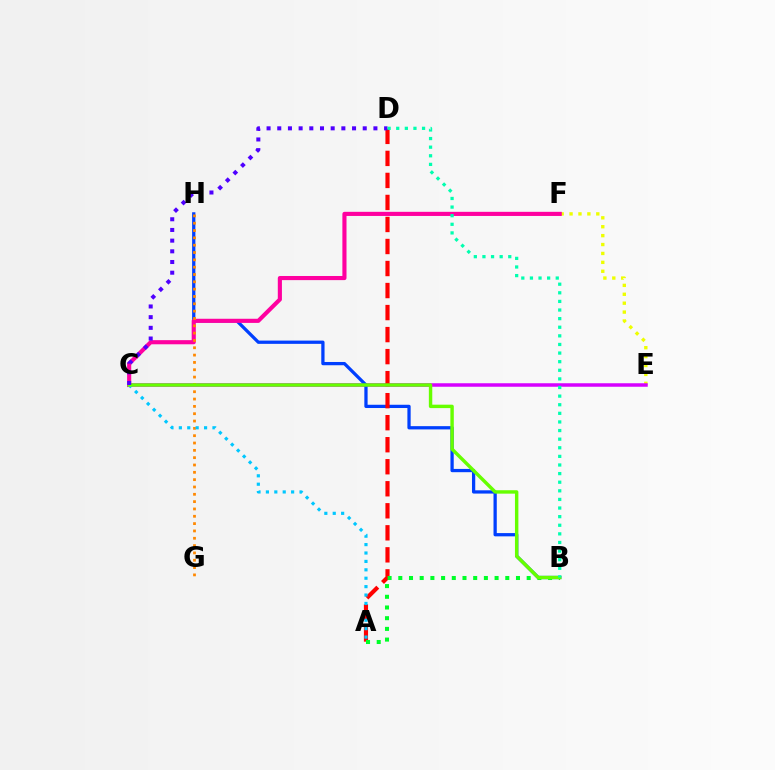{('E', 'F'): [{'color': '#eeff00', 'line_style': 'dotted', 'thickness': 2.42}], ('C', 'E'): [{'color': '#d600ff', 'line_style': 'solid', 'thickness': 2.52}], ('B', 'H'): [{'color': '#003fff', 'line_style': 'solid', 'thickness': 2.35}], ('A', 'D'): [{'color': '#ff0000', 'line_style': 'dashed', 'thickness': 2.99}], ('C', 'F'): [{'color': '#ff00a0', 'line_style': 'solid', 'thickness': 2.97}], ('A', 'B'): [{'color': '#00ff27', 'line_style': 'dotted', 'thickness': 2.91}], ('G', 'H'): [{'color': '#ff8800', 'line_style': 'dotted', 'thickness': 1.99}], ('A', 'C'): [{'color': '#00c7ff', 'line_style': 'dotted', 'thickness': 2.28}], ('B', 'C'): [{'color': '#66ff00', 'line_style': 'solid', 'thickness': 2.46}], ('C', 'D'): [{'color': '#4f00ff', 'line_style': 'dotted', 'thickness': 2.9}], ('B', 'D'): [{'color': '#00ffaf', 'line_style': 'dotted', 'thickness': 2.34}]}